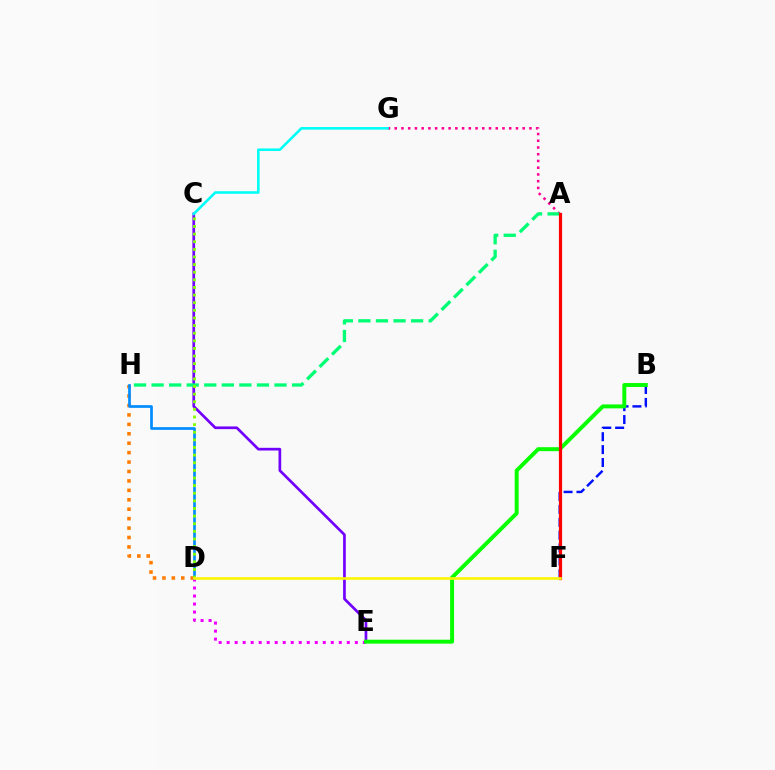{('D', 'H'): [{'color': '#ff7c00', 'line_style': 'dotted', 'thickness': 2.56}, {'color': '#008cff', 'line_style': 'solid', 'thickness': 1.93}], ('A', 'G'): [{'color': '#ff0094', 'line_style': 'dotted', 'thickness': 1.83}], ('B', 'F'): [{'color': '#0010ff', 'line_style': 'dashed', 'thickness': 1.75}], ('D', 'E'): [{'color': '#ee00ff', 'line_style': 'dotted', 'thickness': 2.18}], ('C', 'E'): [{'color': '#7200ff', 'line_style': 'solid', 'thickness': 1.94}], ('A', 'H'): [{'color': '#00ff74', 'line_style': 'dashed', 'thickness': 2.39}], ('C', 'G'): [{'color': '#00fff6', 'line_style': 'solid', 'thickness': 1.86}], ('B', 'E'): [{'color': '#08ff00', 'line_style': 'solid', 'thickness': 2.84}], ('C', 'D'): [{'color': '#84ff00', 'line_style': 'dotted', 'thickness': 2.07}], ('A', 'F'): [{'color': '#ff0000', 'line_style': 'solid', 'thickness': 2.29}], ('D', 'F'): [{'color': '#fcf500', 'line_style': 'solid', 'thickness': 1.87}]}